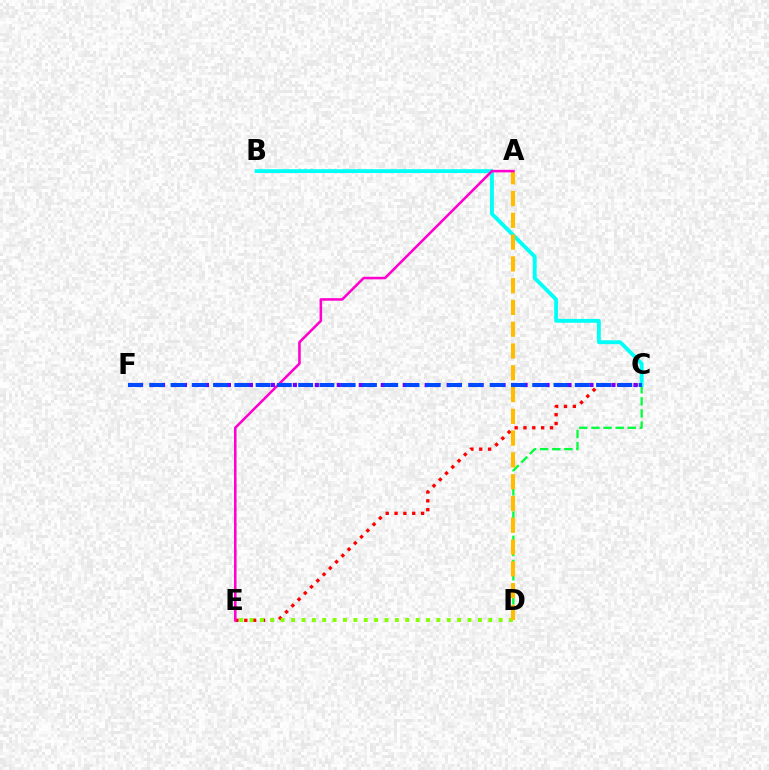{('C', 'D'): [{'color': '#00ff39', 'line_style': 'dashed', 'thickness': 1.65}], ('C', 'E'): [{'color': '#ff0000', 'line_style': 'dotted', 'thickness': 2.4}], ('D', 'E'): [{'color': '#84ff00', 'line_style': 'dotted', 'thickness': 2.82}], ('B', 'C'): [{'color': '#00fff6', 'line_style': 'solid', 'thickness': 2.77}], ('A', 'D'): [{'color': '#ffbd00', 'line_style': 'dashed', 'thickness': 2.96}], ('A', 'E'): [{'color': '#ff00cf', 'line_style': 'solid', 'thickness': 1.84}], ('C', 'F'): [{'color': '#7200ff', 'line_style': 'dotted', 'thickness': 2.98}, {'color': '#004bff', 'line_style': 'dashed', 'thickness': 2.89}]}